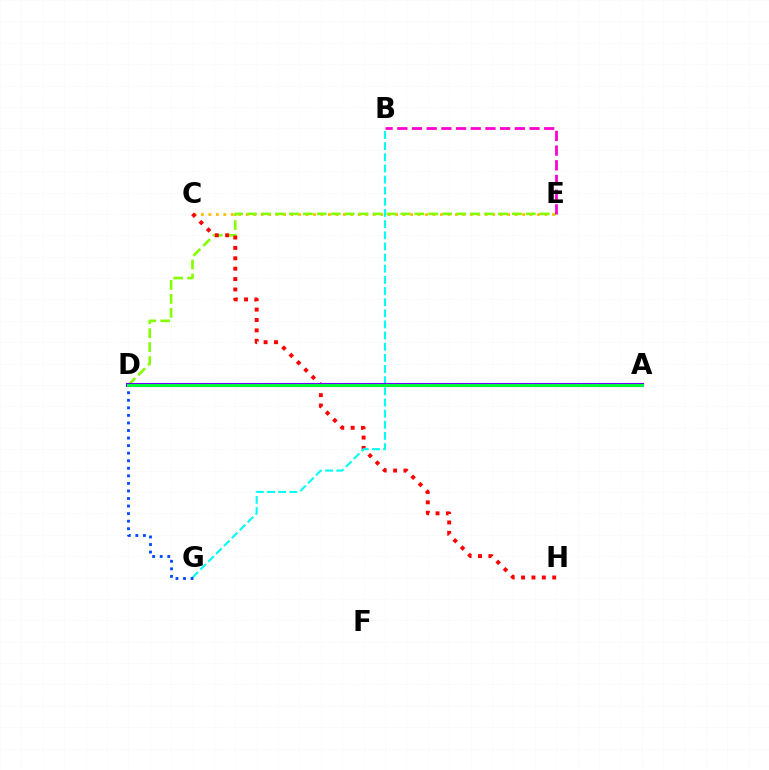{('C', 'E'): [{'color': '#ffbd00', 'line_style': 'dotted', 'thickness': 2.03}], ('D', 'E'): [{'color': '#84ff00', 'line_style': 'dashed', 'thickness': 1.89}], ('C', 'H'): [{'color': '#ff0000', 'line_style': 'dotted', 'thickness': 2.82}], ('B', 'G'): [{'color': '#00fff6', 'line_style': 'dashed', 'thickness': 1.51}], ('D', 'G'): [{'color': '#004bff', 'line_style': 'dotted', 'thickness': 2.05}], ('A', 'D'): [{'color': '#7200ff', 'line_style': 'solid', 'thickness': 2.96}, {'color': '#00ff39', 'line_style': 'solid', 'thickness': 2.11}], ('B', 'E'): [{'color': '#ff00cf', 'line_style': 'dashed', 'thickness': 2.0}]}